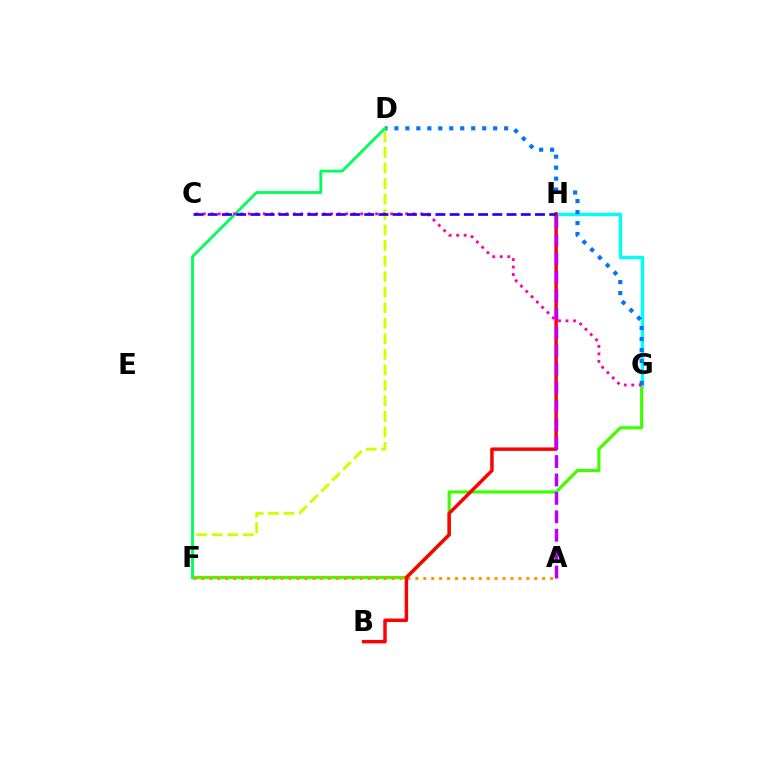{('F', 'G'): [{'color': '#3dff00', 'line_style': 'solid', 'thickness': 2.28}], ('A', 'F'): [{'color': '#ff9400', 'line_style': 'dotted', 'thickness': 2.15}], ('G', 'H'): [{'color': '#00fff6', 'line_style': 'solid', 'thickness': 2.47}], ('D', 'G'): [{'color': '#0074ff', 'line_style': 'dotted', 'thickness': 2.98}], ('B', 'H'): [{'color': '#ff0000', 'line_style': 'solid', 'thickness': 2.5}], ('D', 'F'): [{'color': '#d1ff00', 'line_style': 'dashed', 'thickness': 2.11}, {'color': '#00ff5c', 'line_style': 'solid', 'thickness': 2.05}], ('C', 'G'): [{'color': '#ff00ac', 'line_style': 'dotted', 'thickness': 2.04}], ('C', 'H'): [{'color': '#2500ff', 'line_style': 'dashed', 'thickness': 1.93}], ('A', 'H'): [{'color': '#b900ff', 'line_style': 'dashed', 'thickness': 2.5}]}